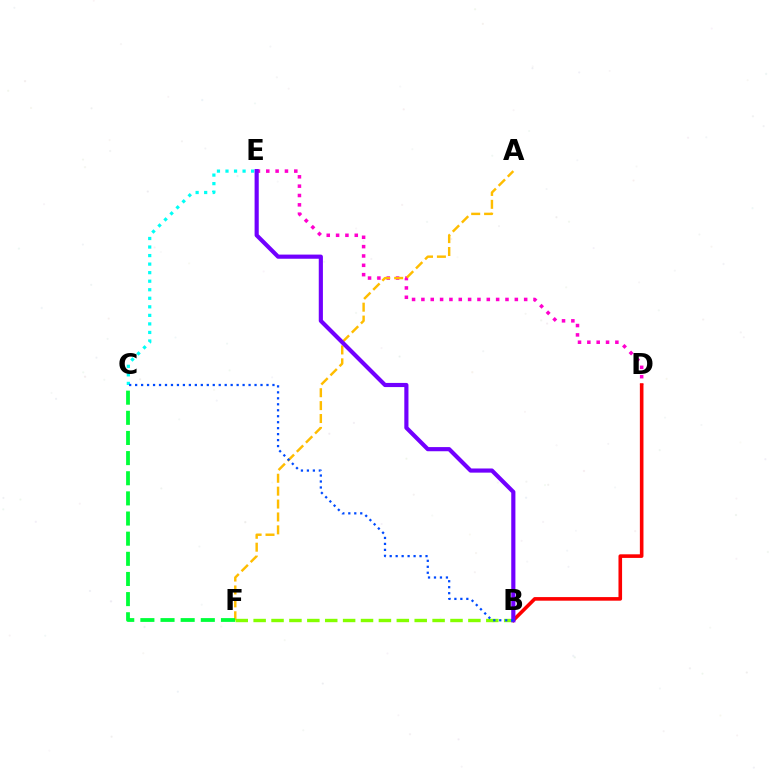{('D', 'E'): [{'color': '#ff00cf', 'line_style': 'dotted', 'thickness': 2.54}], ('B', 'D'): [{'color': '#ff0000', 'line_style': 'solid', 'thickness': 2.59}], ('A', 'F'): [{'color': '#ffbd00', 'line_style': 'dashed', 'thickness': 1.75}], ('C', 'F'): [{'color': '#00ff39', 'line_style': 'dashed', 'thickness': 2.74}], ('B', 'F'): [{'color': '#84ff00', 'line_style': 'dashed', 'thickness': 2.43}], ('C', 'E'): [{'color': '#00fff6', 'line_style': 'dotted', 'thickness': 2.32}], ('B', 'E'): [{'color': '#7200ff', 'line_style': 'solid', 'thickness': 2.99}], ('B', 'C'): [{'color': '#004bff', 'line_style': 'dotted', 'thickness': 1.62}]}